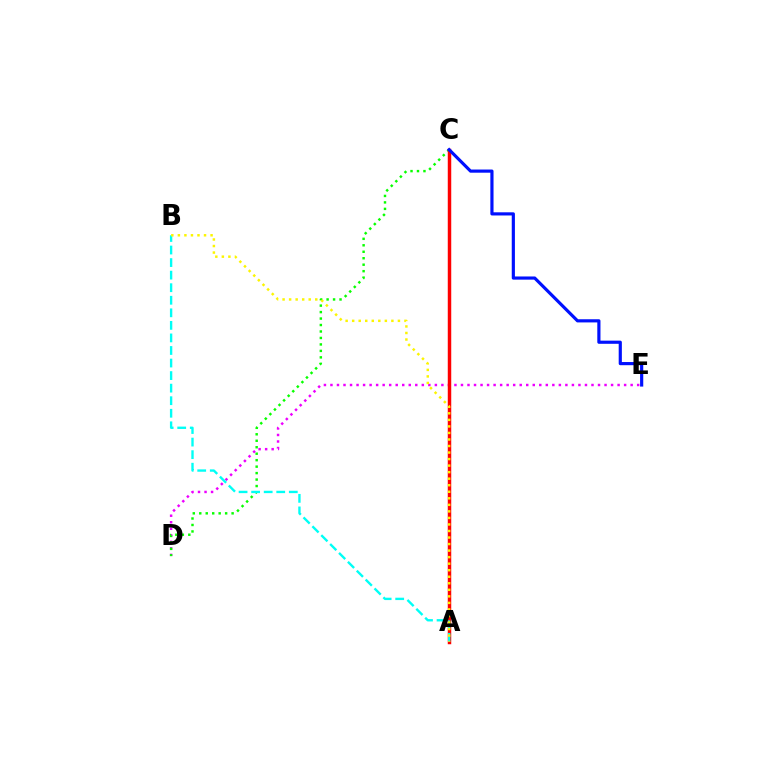{('D', 'E'): [{'color': '#ee00ff', 'line_style': 'dotted', 'thickness': 1.77}], ('C', 'D'): [{'color': '#08ff00', 'line_style': 'dotted', 'thickness': 1.76}], ('A', 'C'): [{'color': '#ff0000', 'line_style': 'solid', 'thickness': 2.5}], ('A', 'B'): [{'color': '#00fff6', 'line_style': 'dashed', 'thickness': 1.71}, {'color': '#fcf500', 'line_style': 'dotted', 'thickness': 1.78}], ('C', 'E'): [{'color': '#0010ff', 'line_style': 'solid', 'thickness': 2.28}]}